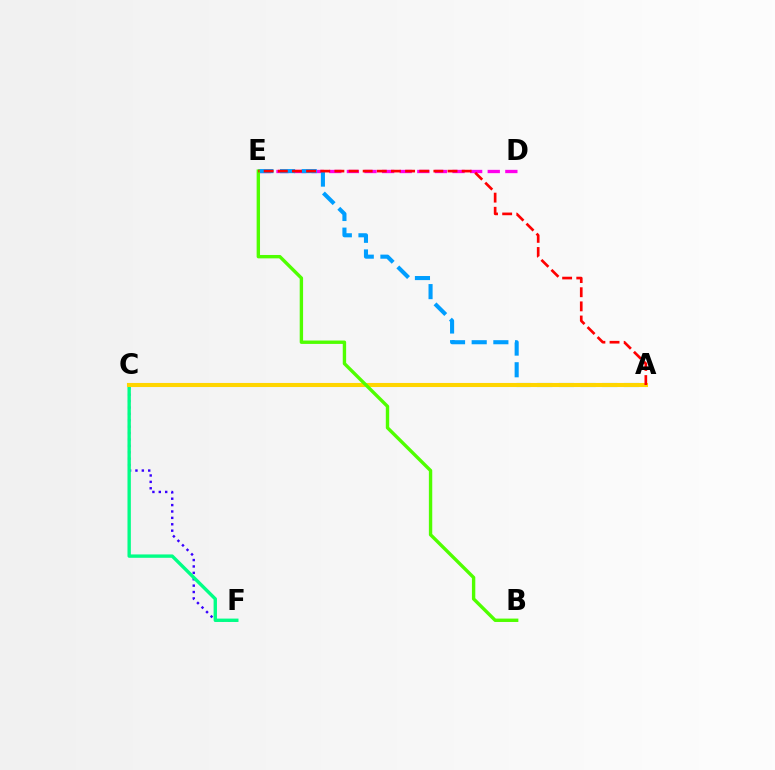{('C', 'F'): [{'color': '#3700ff', 'line_style': 'dotted', 'thickness': 1.74}, {'color': '#00ff86', 'line_style': 'solid', 'thickness': 2.42}], ('D', 'E'): [{'color': '#ff00ed', 'line_style': 'dashed', 'thickness': 2.39}], ('A', 'E'): [{'color': '#009eff', 'line_style': 'dashed', 'thickness': 2.94}, {'color': '#ff0000', 'line_style': 'dashed', 'thickness': 1.92}], ('A', 'C'): [{'color': '#ffd500', 'line_style': 'solid', 'thickness': 2.93}], ('B', 'E'): [{'color': '#4fff00', 'line_style': 'solid', 'thickness': 2.44}]}